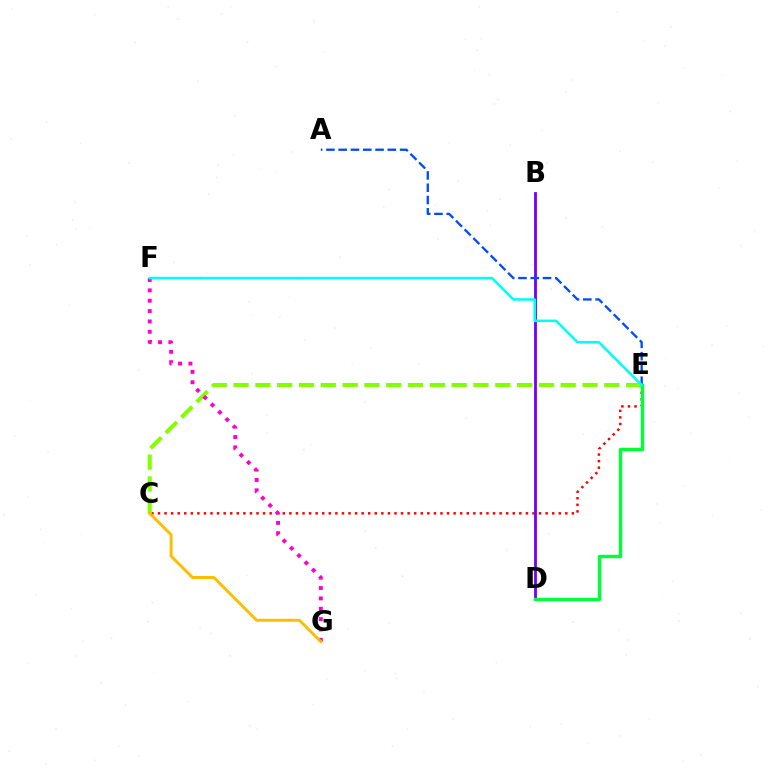{('C', 'E'): [{'color': '#ff0000', 'line_style': 'dotted', 'thickness': 1.79}, {'color': '#84ff00', 'line_style': 'dashed', 'thickness': 2.96}], ('F', 'G'): [{'color': '#ff00cf', 'line_style': 'dotted', 'thickness': 2.81}], ('B', 'D'): [{'color': '#7200ff', 'line_style': 'solid', 'thickness': 2.02}], ('A', 'E'): [{'color': '#004bff', 'line_style': 'dashed', 'thickness': 1.67}], ('C', 'G'): [{'color': '#ffbd00', 'line_style': 'solid', 'thickness': 2.12}], ('D', 'E'): [{'color': '#00ff39', 'line_style': 'solid', 'thickness': 2.45}], ('E', 'F'): [{'color': '#00fff6', 'line_style': 'solid', 'thickness': 1.83}]}